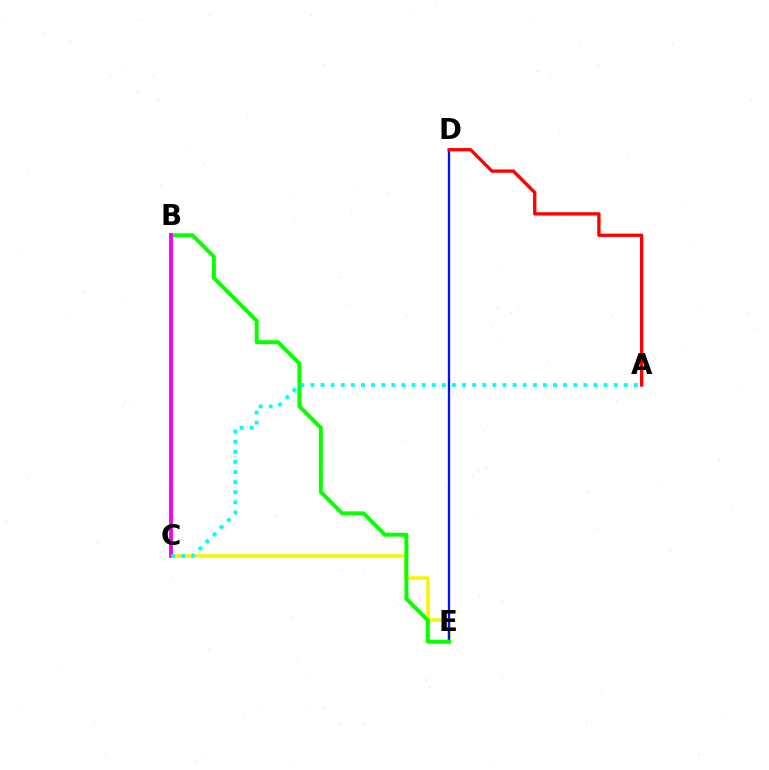{('C', 'E'): [{'color': '#fcf500', 'line_style': 'solid', 'thickness': 2.53}], ('D', 'E'): [{'color': '#0010ff', 'line_style': 'solid', 'thickness': 1.67}], ('A', 'D'): [{'color': '#ff0000', 'line_style': 'solid', 'thickness': 2.39}], ('B', 'E'): [{'color': '#08ff00', 'line_style': 'solid', 'thickness': 2.84}], ('B', 'C'): [{'color': '#ee00ff', 'line_style': 'solid', 'thickness': 2.73}], ('A', 'C'): [{'color': '#00fff6', 'line_style': 'dotted', 'thickness': 2.75}]}